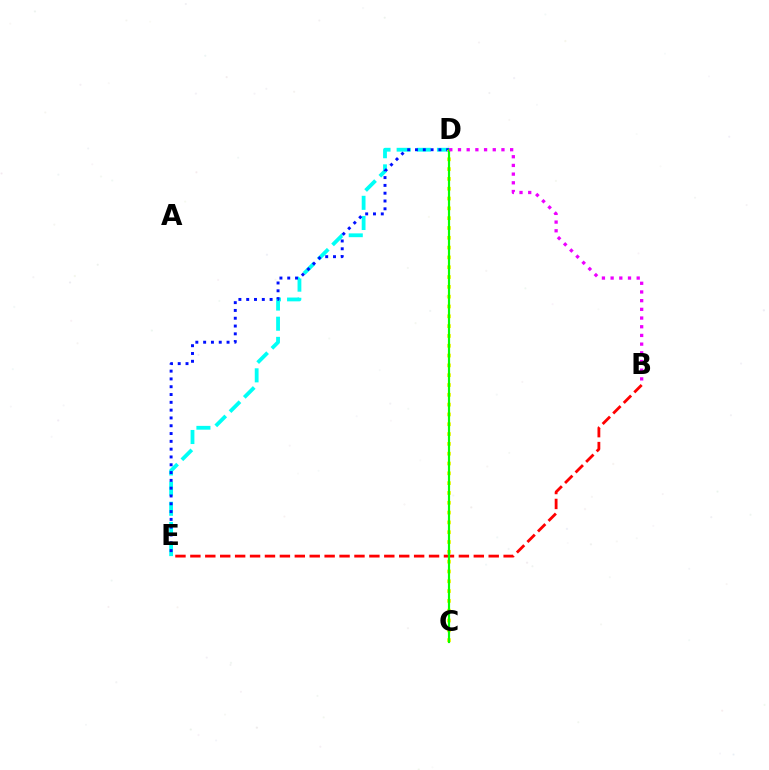{('D', 'E'): [{'color': '#00fff6', 'line_style': 'dashed', 'thickness': 2.74}, {'color': '#0010ff', 'line_style': 'dotted', 'thickness': 2.12}], ('B', 'E'): [{'color': '#ff0000', 'line_style': 'dashed', 'thickness': 2.03}], ('C', 'D'): [{'color': '#fcf500', 'line_style': 'dotted', 'thickness': 2.67}, {'color': '#08ff00', 'line_style': 'solid', 'thickness': 1.57}], ('B', 'D'): [{'color': '#ee00ff', 'line_style': 'dotted', 'thickness': 2.36}]}